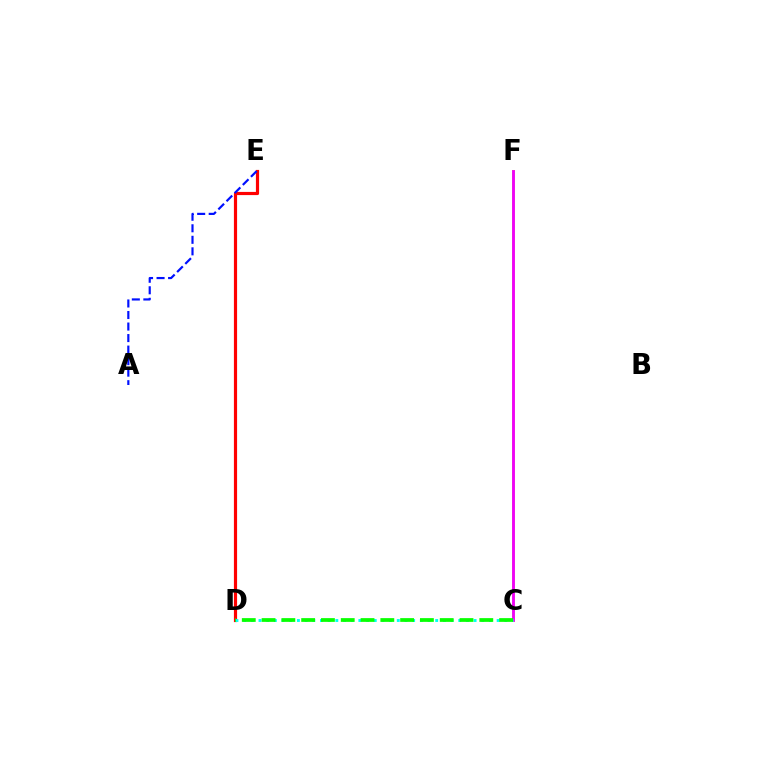{('C', 'F'): [{'color': '#fcf500', 'line_style': 'solid', 'thickness': 2.11}, {'color': '#ee00ff', 'line_style': 'solid', 'thickness': 2.04}], ('D', 'E'): [{'color': '#ff0000', 'line_style': 'solid', 'thickness': 2.29}], ('A', 'E'): [{'color': '#0010ff', 'line_style': 'dashed', 'thickness': 1.57}], ('C', 'D'): [{'color': '#00fff6', 'line_style': 'dotted', 'thickness': 2.09}, {'color': '#08ff00', 'line_style': 'dashed', 'thickness': 2.69}]}